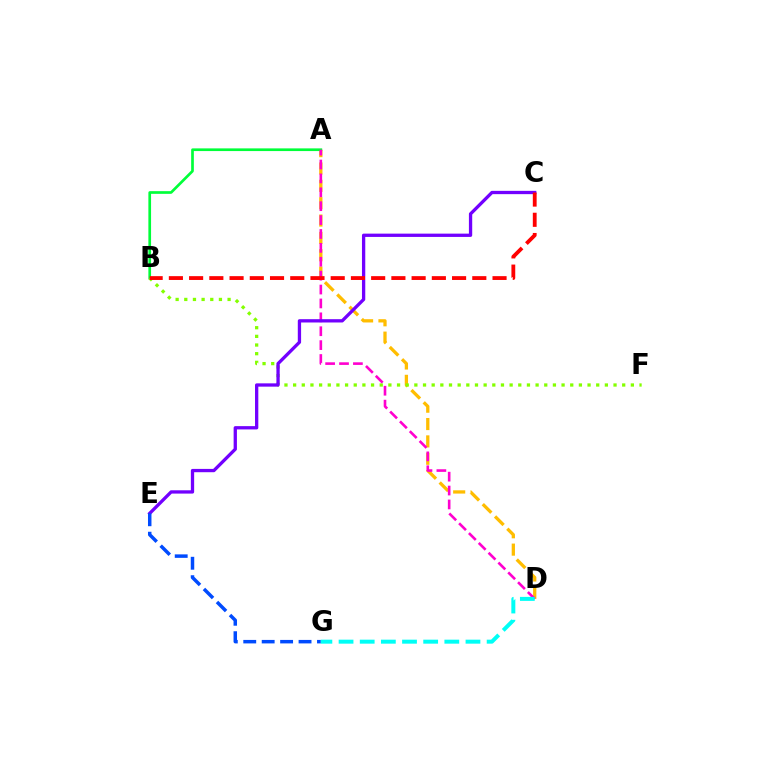{('A', 'D'): [{'color': '#ffbd00', 'line_style': 'dashed', 'thickness': 2.36}, {'color': '#ff00cf', 'line_style': 'dashed', 'thickness': 1.89}], ('A', 'B'): [{'color': '#00ff39', 'line_style': 'solid', 'thickness': 1.94}], ('B', 'F'): [{'color': '#84ff00', 'line_style': 'dotted', 'thickness': 2.35}], ('C', 'E'): [{'color': '#7200ff', 'line_style': 'solid', 'thickness': 2.38}], ('E', 'G'): [{'color': '#004bff', 'line_style': 'dashed', 'thickness': 2.5}], ('D', 'G'): [{'color': '#00fff6', 'line_style': 'dashed', 'thickness': 2.87}], ('B', 'C'): [{'color': '#ff0000', 'line_style': 'dashed', 'thickness': 2.75}]}